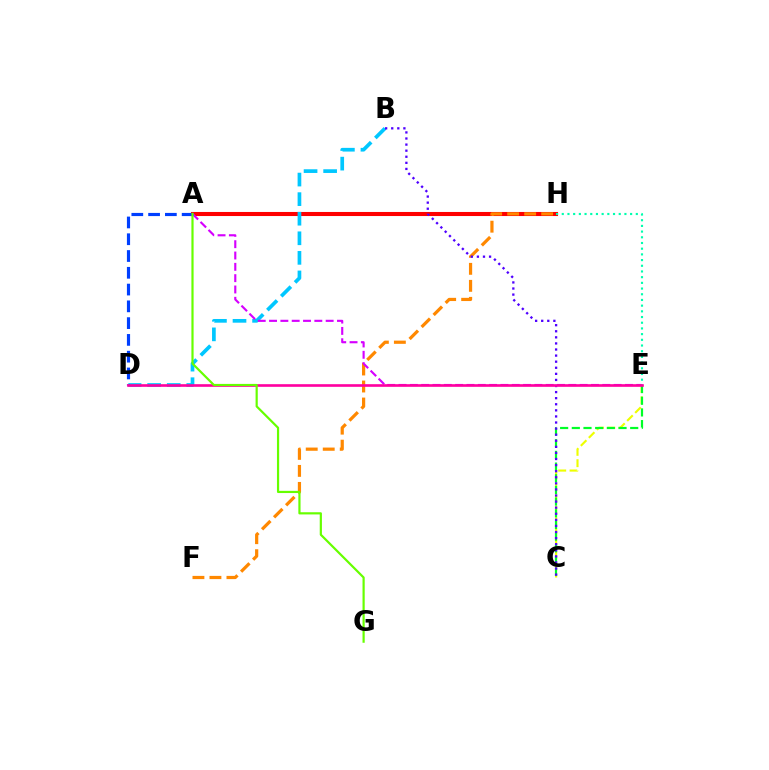{('A', 'H'): [{'color': '#ff0000', 'line_style': 'solid', 'thickness': 2.93}], ('E', 'H'): [{'color': '#00ffaf', 'line_style': 'dotted', 'thickness': 1.55}], ('F', 'H'): [{'color': '#ff8800', 'line_style': 'dashed', 'thickness': 2.31}], ('C', 'E'): [{'color': '#eeff00', 'line_style': 'dashed', 'thickness': 1.54}, {'color': '#00ff27', 'line_style': 'dashed', 'thickness': 1.59}], ('B', 'D'): [{'color': '#00c7ff', 'line_style': 'dashed', 'thickness': 2.66}], ('A', 'E'): [{'color': '#d600ff', 'line_style': 'dashed', 'thickness': 1.54}], ('B', 'C'): [{'color': '#4f00ff', 'line_style': 'dotted', 'thickness': 1.65}], ('A', 'D'): [{'color': '#003fff', 'line_style': 'dashed', 'thickness': 2.28}], ('D', 'E'): [{'color': '#ff00a0', 'line_style': 'solid', 'thickness': 1.9}], ('A', 'G'): [{'color': '#66ff00', 'line_style': 'solid', 'thickness': 1.58}]}